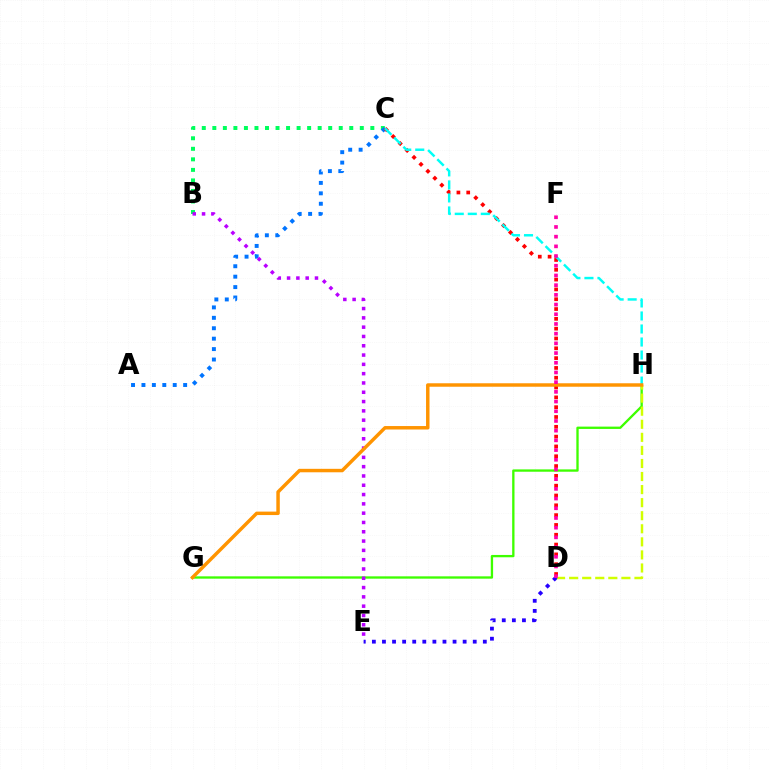{('G', 'H'): [{'color': '#3dff00', 'line_style': 'solid', 'thickness': 1.67}, {'color': '#ff9400', 'line_style': 'solid', 'thickness': 2.49}], ('B', 'C'): [{'color': '#00ff5c', 'line_style': 'dotted', 'thickness': 2.86}], ('A', 'C'): [{'color': '#0074ff', 'line_style': 'dotted', 'thickness': 2.83}], ('C', 'D'): [{'color': '#ff0000', 'line_style': 'dotted', 'thickness': 2.67}], ('D', 'H'): [{'color': '#d1ff00', 'line_style': 'dashed', 'thickness': 1.77}], ('D', 'E'): [{'color': '#2500ff', 'line_style': 'dotted', 'thickness': 2.74}], ('B', 'E'): [{'color': '#b900ff', 'line_style': 'dotted', 'thickness': 2.53}], ('C', 'H'): [{'color': '#00fff6', 'line_style': 'dashed', 'thickness': 1.77}], ('D', 'F'): [{'color': '#ff00ac', 'line_style': 'dotted', 'thickness': 2.64}]}